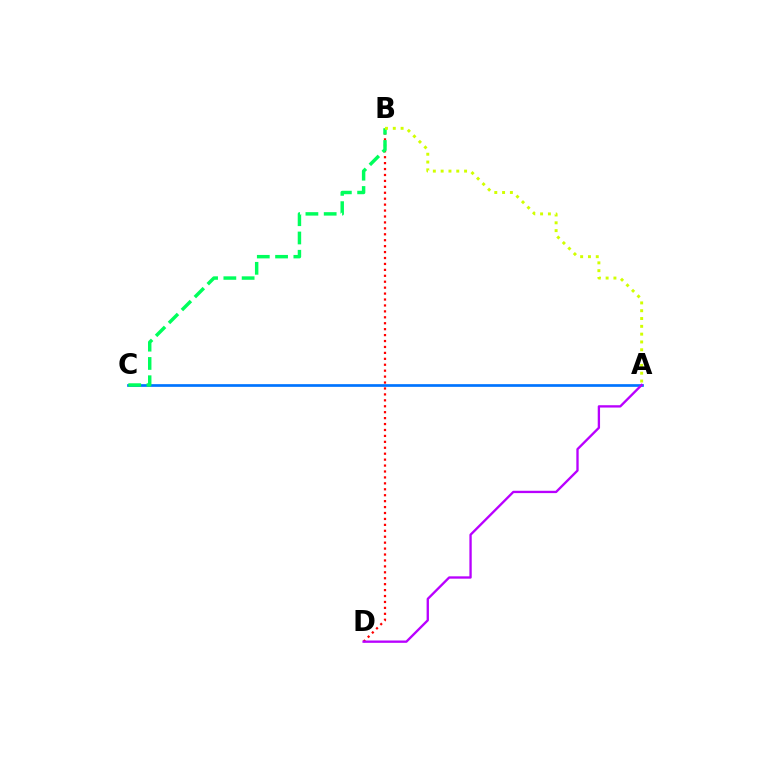{('A', 'C'): [{'color': '#0074ff', 'line_style': 'solid', 'thickness': 1.95}], ('B', 'D'): [{'color': '#ff0000', 'line_style': 'dotted', 'thickness': 1.61}], ('A', 'D'): [{'color': '#b900ff', 'line_style': 'solid', 'thickness': 1.68}], ('B', 'C'): [{'color': '#00ff5c', 'line_style': 'dashed', 'thickness': 2.48}], ('A', 'B'): [{'color': '#d1ff00', 'line_style': 'dotted', 'thickness': 2.12}]}